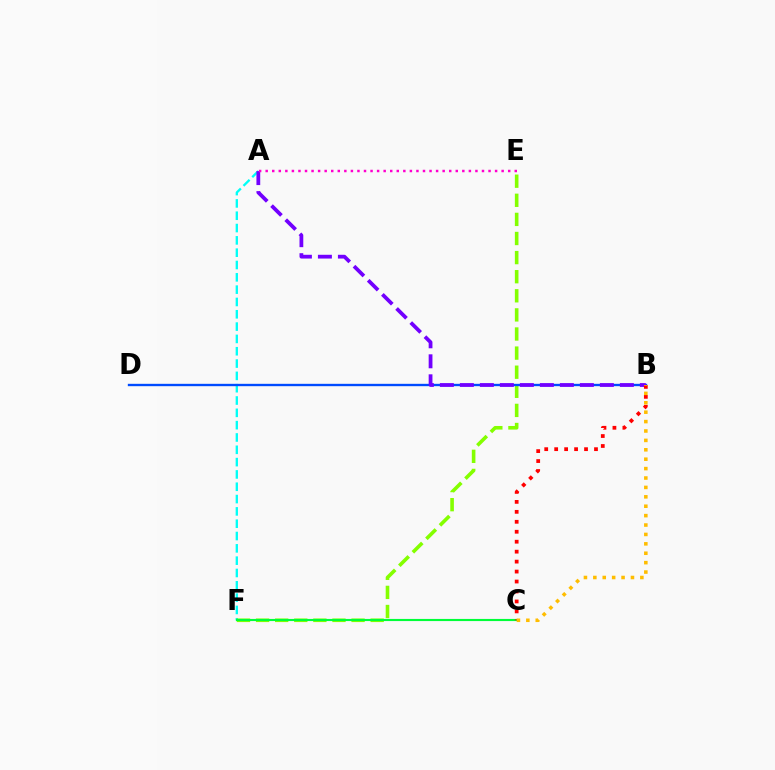{('A', 'F'): [{'color': '#00fff6', 'line_style': 'dashed', 'thickness': 1.67}], ('E', 'F'): [{'color': '#84ff00', 'line_style': 'dashed', 'thickness': 2.59}], ('C', 'F'): [{'color': '#00ff39', 'line_style': 'solid', 'thickness': 1.54}], ('B', 'D'): [{'color': '#004bff', 'line_style': 'solid', 'thickness': 1.7}], ('A', 'B'): [{'color': '#7200ff', 'line_style': 'dashed', 'thickness': 2.72}], ('A', 'E'): [{'color': '#ff00cf', 'line_style': 'dotted', 'thickness': 1.78}], ('B', 'C'): [{'color': '#ff0000', 'line_style': 'dotted', 'thickness': 2.71}, {'color': '#ffbd00', 'line_style': 'dotted', 'thickness': 2.56}]}